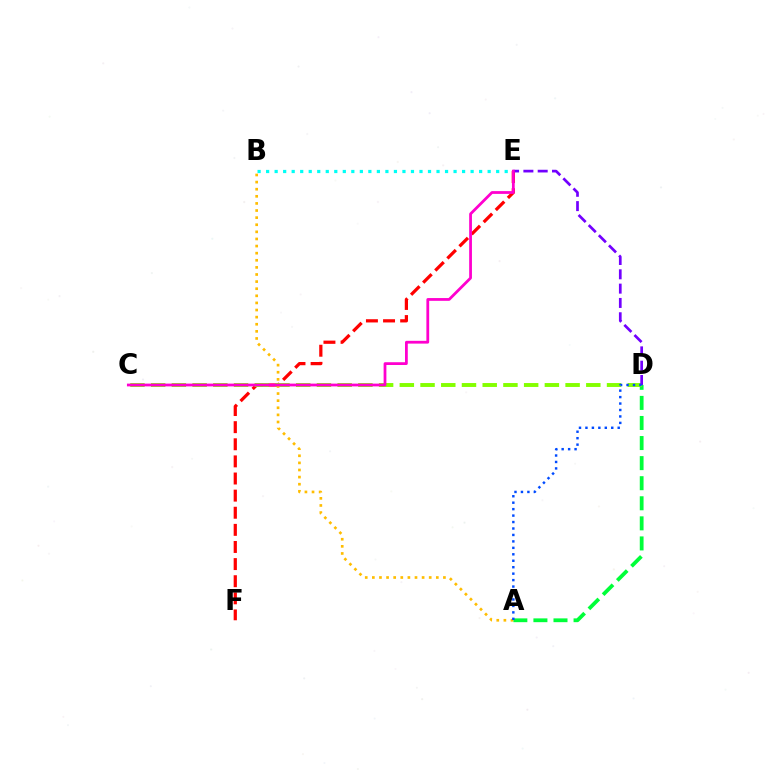{('A', 'D'): [{'color': '#00ff39', 'line_style': 'dashed', 'thickness': 2.73}, {'color': '#004bff', 'line_style': 'dotted', 'thickness': 1.75}], ('B', 'E'): [{'color': '#00fff6', 'line_style': 'dotted', 'thickness': 2.31}], ('E', 'F'): [{'color': '#ff0000', 'line_style': 'dashed', 'thickness': 2.33}], ('C', 'D'): [{'color': '#84ff00', 'line_style': 'dashed', 'thickness': 2.82}], ('D', 'E'): [{'color': '#7200ff', 'line_style': 'dashed', 'thickness': 1.95}], ('A', 'B'): [{'color': '#ffbd00', 'line_style': 'dotted', 'thickness': 1.93}], ('C', 'E'): [{'color': '#ff00cf', 'line_style': 'solid', 'thickness': 2.0}]}